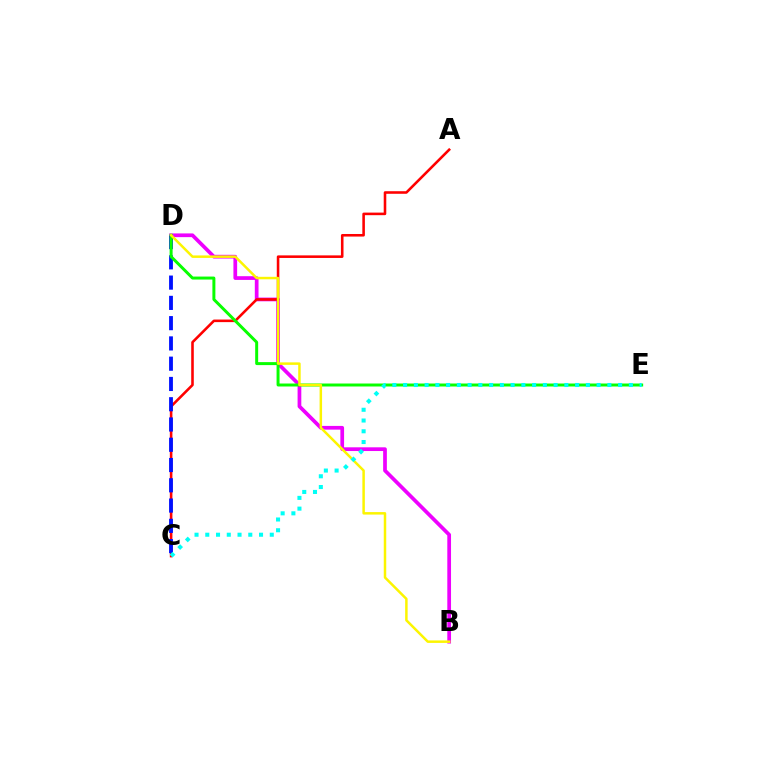{('B', 'D'): [{'color': '#ee00ff', 'line_style': 'solid', 'thickness': 2.68}, {'color': '#fcf500', 'line_style': 'solid', 'thickness': 1.79}], ('A', 'C'): [{'color': '#ff0000', 'line_style': 'solid', 'thickness': 1.85}], ('C', 'D'): [{'color': '#0010ff', 'line_style': 'dashed', 'thickness': 2.75}], ('D', 'E'): [{'color': '#08ff00', 'line_style': 'solid', 'thickness': 2.14}], ('C', 'E'): [{'color': '#00fff6', 'line_style': 'dotted', 'thickness': 2.92}]}